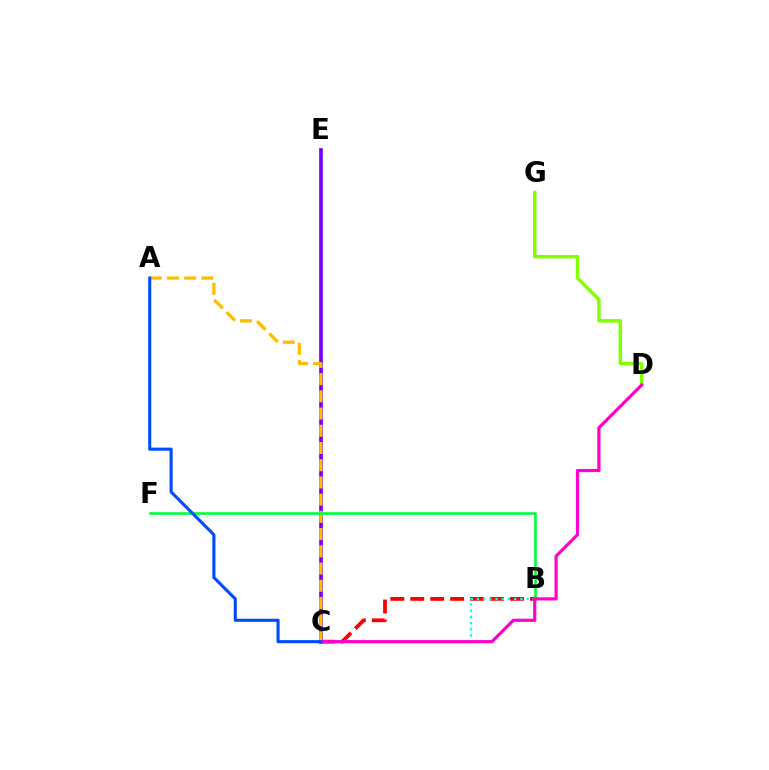{('B', 'C'): [{'color': '#ff0000', 'line_style': 'dashed', 'thickness': 2.71}, {'color': '#00fff6', 'line_style': 'dotted', 'thickness': 1.69}], ('C', 'E'): [{'color': '#7200ff', 'line_style': 'solid', 'thickness': 2.63}], ('A', 'C'): [{'color': '#ffbd00', 'line_style': 'dashed', 'thickness': 2.34}, {'color': '#004bff', 'line_style': 'solid', 'thickness': 2.22}], ('B', 'F'): [{'color': '#00ff39', 'line_style': 'solid', 'thickness': 1.88}], ('D', 'G'): [{'color': '#84ff00', 'line_style': 'solid', 'thickness': 2.5}], ('C', 'D'): [{'color': '#ff00cf', 'line_style': 'solid', 'thickness': 2.3}]}